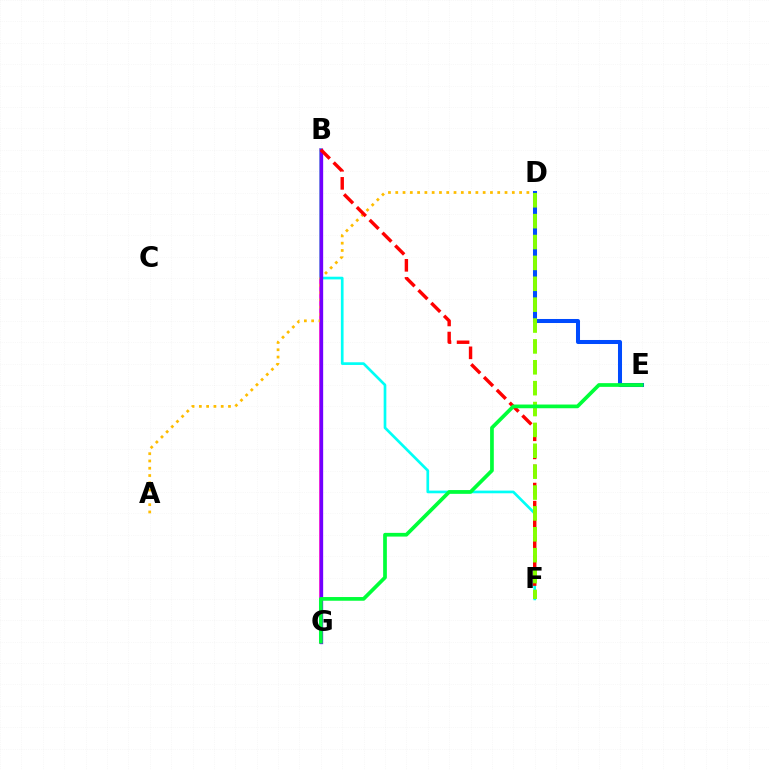{('B', 'G'): [{'color': '#ff00cf', 'line_style': 'solid', 'thickness': 2.6}, {'color': '#7200ff', 'line_style': 'solid', 'thickness': 2.39}], ('B', 'F'): [{'color': '#00fff6', 'line_style': 'solid', 'thickness': 1.93}, {'color': '#ff0000', 'line_style': 'dashed', 'thickness': 2.46}], ('A', 'D'): [{'color': '#ffbd00', 'line_style': 'dotted', 'thickness': 1.98}], ('D', 'E'): [{'color': '#004bff', 'line_style': 'solid', 'thickness': 2.9}], ('D', 'F'): [{'color': '#84ff00', 'line_style': 'dashed', 'thickness': 2.84}], ('E', 'G'): [{'color': '#00ff39', 'line_style': 'solid', 'thickness': 2.67}]}